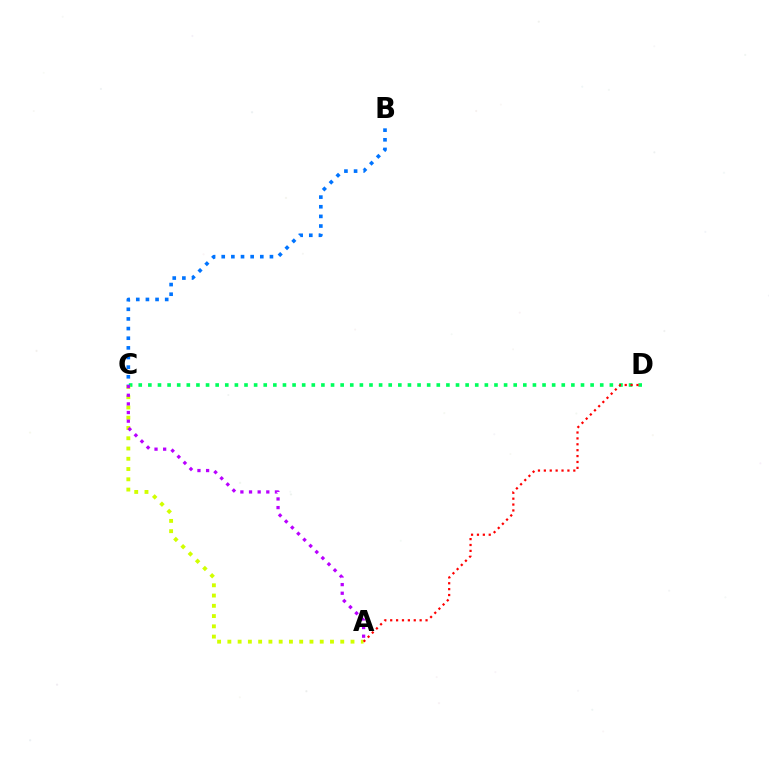{('C', 'D'): [{'color': '#00ff5c', 'line_style': 'dotted', 'thickness': 2.61}], ('A', 'C'): [{'color': '#d1ff00', 'line_style': 'dotted', 'thickness': 2.79}, {'color': '#b900ff', 'line_style': 'dotted', 'thickness': 2.35}], ('A', 'D'): [{'color': '#ff0000', 'line_style': 'dotted', 'thickness': 1.6}], ('B', 'C'): [{'color': '#0074ff', 'line_style': 'dotted', 'thickness': 2.62}]}